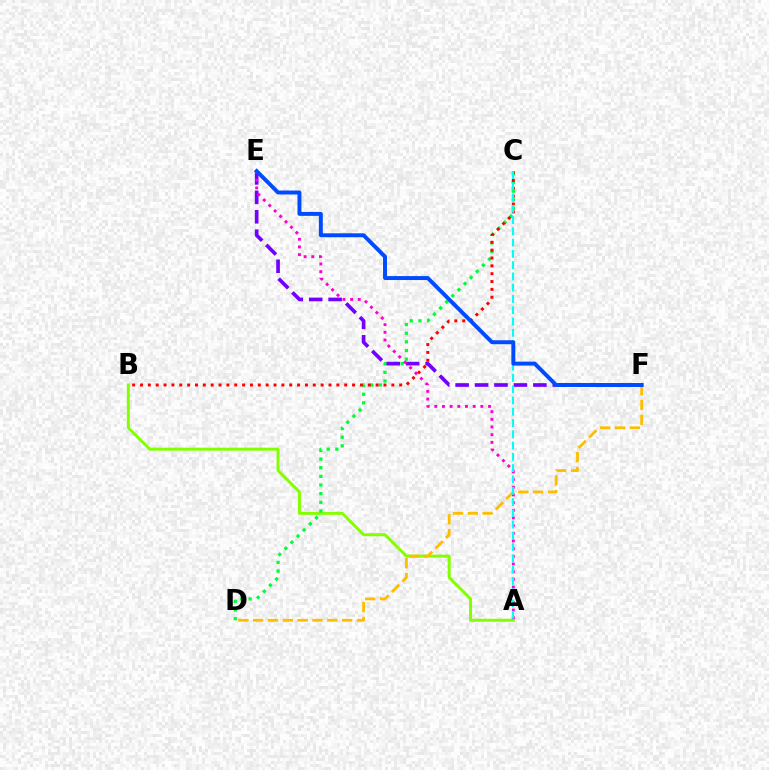{('A', 'B'): [{'color': '#84ff00', 'line_style': 'solid', 'thickness': 2.14}], ('C', 'D'): [{'color': '#00ff39', 'line_style': 'dotted', 'thickness': 2.35}], ('B', 'C'): [{'color': '#ff0000', 'line_style': 'dotted', 'thickness': 2.13}], ('E', 'F'): [{'color': '#7200ff', 'line_style': 'dashed', 'thickness': 2.64}, {'color': '#004bff', 'line_style': 'solid', 'thickness': 2.84}], ('A', 'E'): [{'color': '#ff00cf', 'line_style': 'dotted', 'thickness': 2.09}], ('D', 'F'): [{'color': '#ffbd00', 'line_style': 'dashed', 'thickness': 2.01}], ('A', 'C'): [{'color': '#00fff6', 'line_style': 'dashed', 'thickness': 1.53}]}